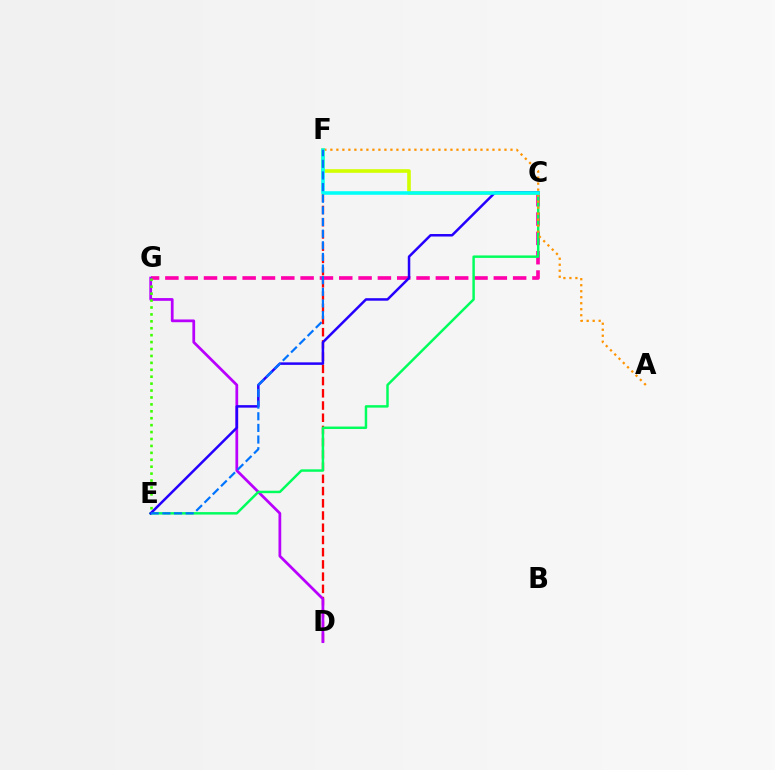{('C', 'G'): [{'color': '#ff00ac', 'line_style': 'dashed', 'thickness': 2.62}], ('D', 'F'): [{'color': '#ff0000', 'line_style': 'dashed', 'thickness': 1.66}], ('C', 'F'): [{'color': '#d1ff00', 'line_style': 'solid', 'thickness': 2.63}, {'color': '#00fff6', 'line_style': 'solid', 'thickness': 2.57}], ('D', 'G'): [{'color': '#b900ff', 'line_style': 'solid', 'thickness': 1.98}], ('C', 'E'): [{'color': '#00ff5c', 'line_style': 'solid', 'thickness': 1.77}, {'color': '#2500ff', 'line_style': 'solid', 'thickness': 1.81}], ('A', 'F'): [{'color': '#ff9400', 'line_style': 'dotted', 'thickness': 1.63}], ('E', 'F'): [{'color': '#0074ff', 'line_style': 'dashed', 'thickness': 1.58}], ('E', 'G'): [{'color': '#3dff00', 'line_style': 'dotted', 'thickness': 1.88}]}